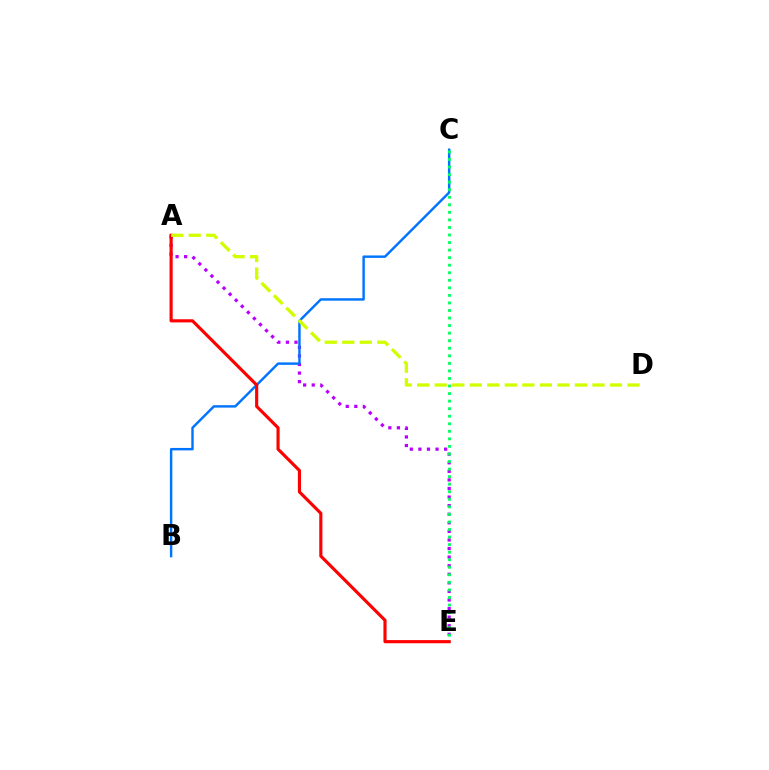{('A', 'E'): [{'color': '#b900ff', 'line_style': 'dotted', 'thickness': 2.33}, {'color': '#ff0000', 'line_style': 'solid', 'thickness': 2.26}], ('B', 'C'): [{'color': '#0074ff', 'line_style': 'solid', 'thickness': 1.75}], ('C', 'E'): [{'color': '#00ff5c', 'line_style': 'dotted', 'thickness': 2.05}], ('A', 'D'): [{'color': '#d1ff00', 'line_style': 'dashed', 'thickness': 2.38}]}